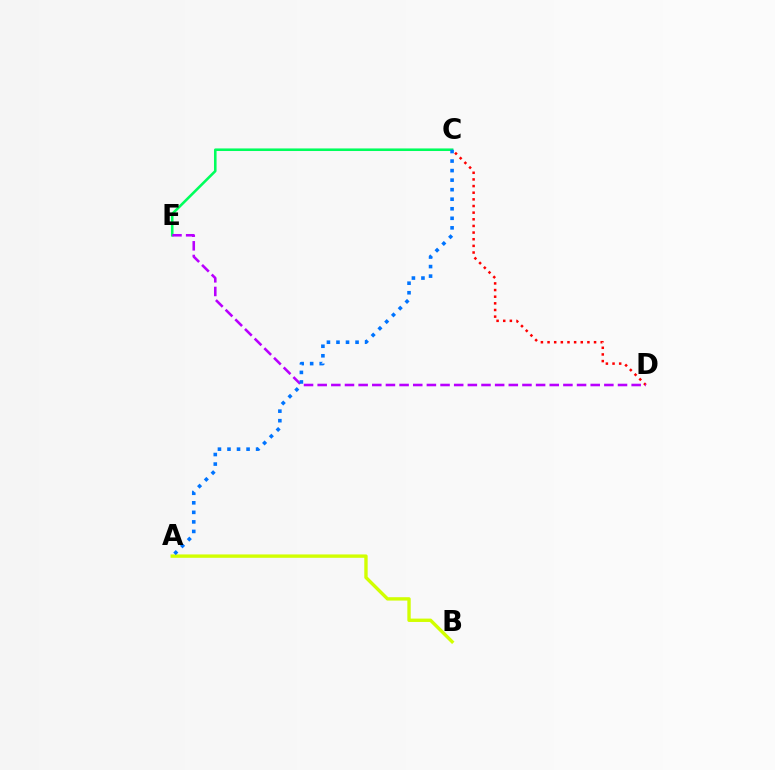{('A', 'B'): [{'color': '#d1ff00', 'line_style': 'solid', 'thickness': 2.43}], ('C', 'D'): [{'color': '#ff0000', 'line_style': 'dotted', 'thickness': 1.81}], ('C', 'E'): [{'color': '#00ff5c', 'line_style': 'solid', 'thickness': 1.86}], ('D', 'E'): [{'color': '#b900ff', 'line_style': 'dashed', 'thickness': 1.85}], ('A', 'C'): [{'color': '#0074ff', 'line_style': 'dotted', 'thickness': 2.59}]}